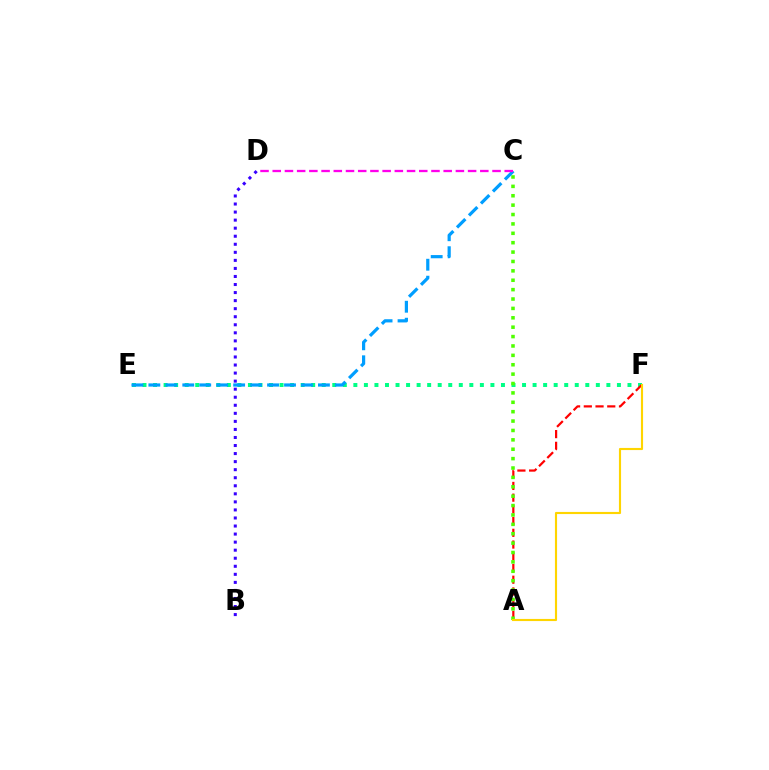{('E', 'F'): [{'color': '#00ff86', 'line_style': 'dotted', 'thickness': 2.86}], ('A', 'F'): [{'color': '#ff0000', 'line_style': 'dashed', 'thickness': 1.59}, {'color': '#ffd500', 'line_style': 'solid', 'thickness': 1.54}], ('A', 'C'): [{'color': '#4fff00', 'line_style': 'dotted', 'thickness': 2.55}], ('B', 'D'): [{'color': '#3700ff', 'line_style': 'dotted', 'thickness': 2.19}], ('C', 'E'): [{'color': '#009eff', 'line_style': 'dashed', 'thickness': 2.3}], ('C', 'D'): [{'color': '#ff00ed', 'line_style': 'dashed', 'thickness': 1.66}]}